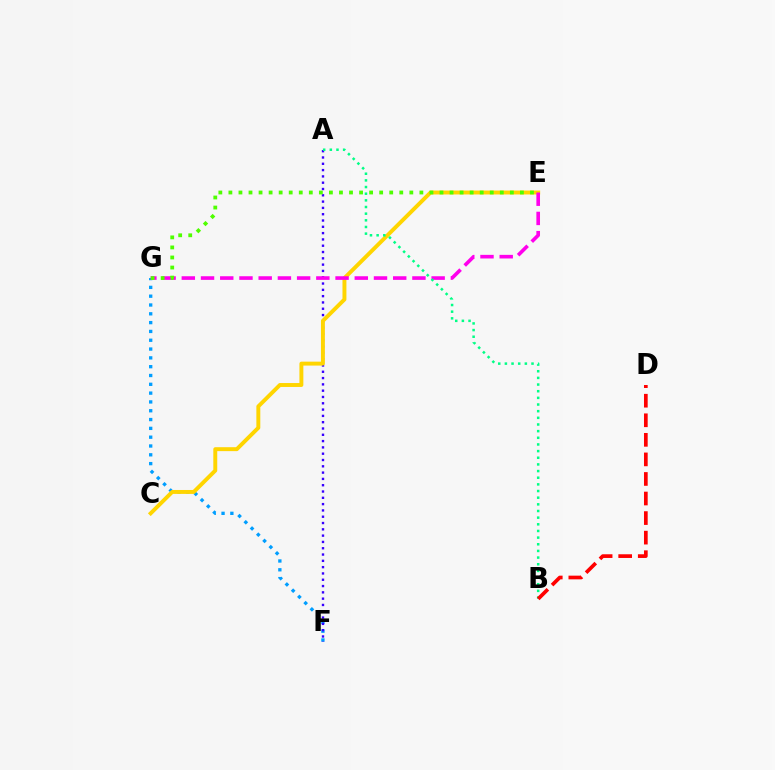{('F', 'G'): [{'color': '#009eff', 'line_style': 'dotted', 'thickness': 2.39}], ('A', 'F'): [{'color': '#3700ff', 'line_style': 'dotted', 'thickness': 1.71}], ('C', 'E'): [{'color': '#ffd500', 'line_style': 'solid', 'thickness': 2.83}], ('E', 'G'): [{'color': '#ff00ed', 'line_style': 'dashed', 'thickness': 2.61}, {'color': '#4fff00', 'line_style': 'dotted', 'thickness': 2.73}], ('A', 'B'): [{'color': '#00ff86', 'line_style': 'dotted', 'thickness': 1.81}], ('B', 'D'): [{'color': '#ff0000', 'line_style': 'dashed', 'thickness': 2.66}]}